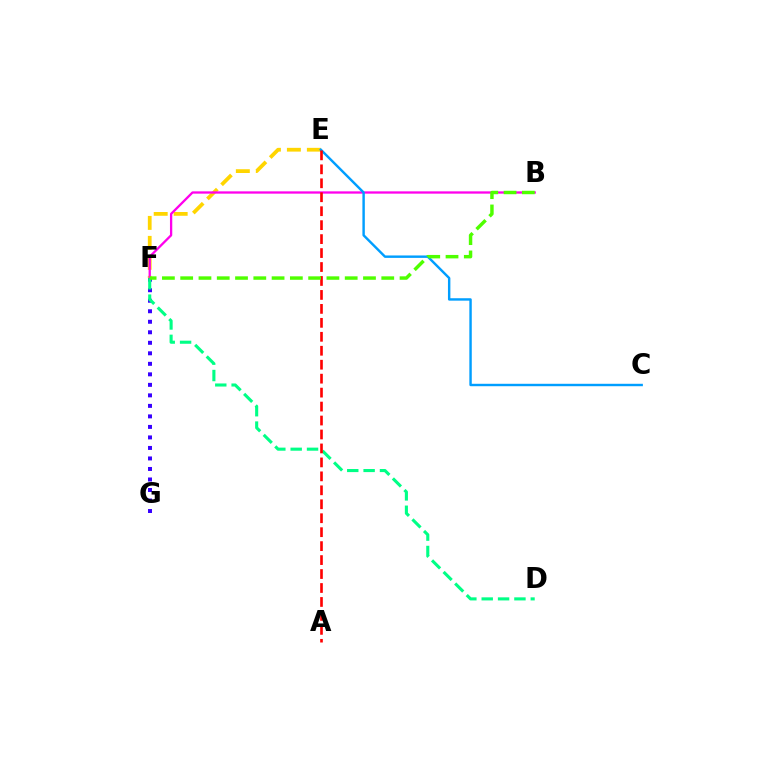{('E', 'F'): [{'color': '#ffd500', 'line_style': 'dashed', 'thickness': 2.71}], ('B', 'F'): [{'color': '#ff00ed', 'line_style': 'solid', 'thickness': 1.66}, {'color': '#4fff00', 'line_style': 'dashed', 'thickness': 2.48}], ('C', 'E'): [{'color': '#009eff', 'line_style': 'solid', 'thickness': 1.74}], ('F', 'G'): [{'color': '#3700ff', 'line_style': 'dotted', 'thickness': 2.86}], ('D', 'F'): [{'color': '#00ff86', 'line_style': 'dashed', 'thickness': 2.22}], ('A', 'E'): [{'color': '#ff0000', 'line_style': 'dashed', 'thickness': 1.9}]}